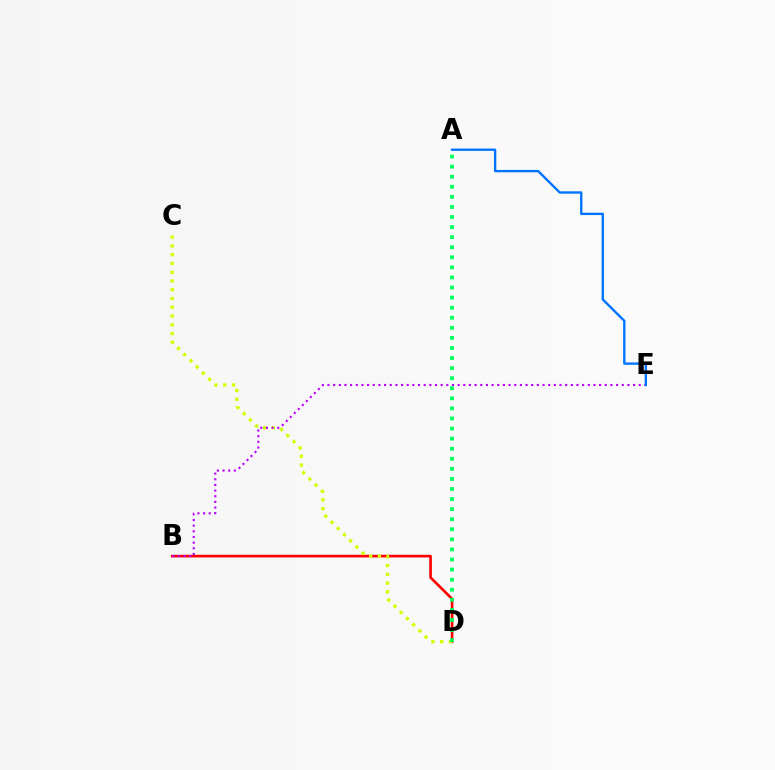{('B', 'D'): [{'color': '#ff0000', 'line_style': 'solid', 'thickness': 1.91}], ('C', 'D'): [{'color': '#d1ff00', 'line_style': 'dotted', 'thickness': 2.38}], ('B', 'E'): [{'color': '#b900ff', 'line_style': 'dotted', 'thickness': 1.54}], ('A', 'E'): [{'color': '#0074ff', 'line_style': 'solid', 'thickness': 1.7}], ('A', 'D'): [{'color': '#00ff5c', 'line_style': 'dotted', 'thickness': 2.74}]}